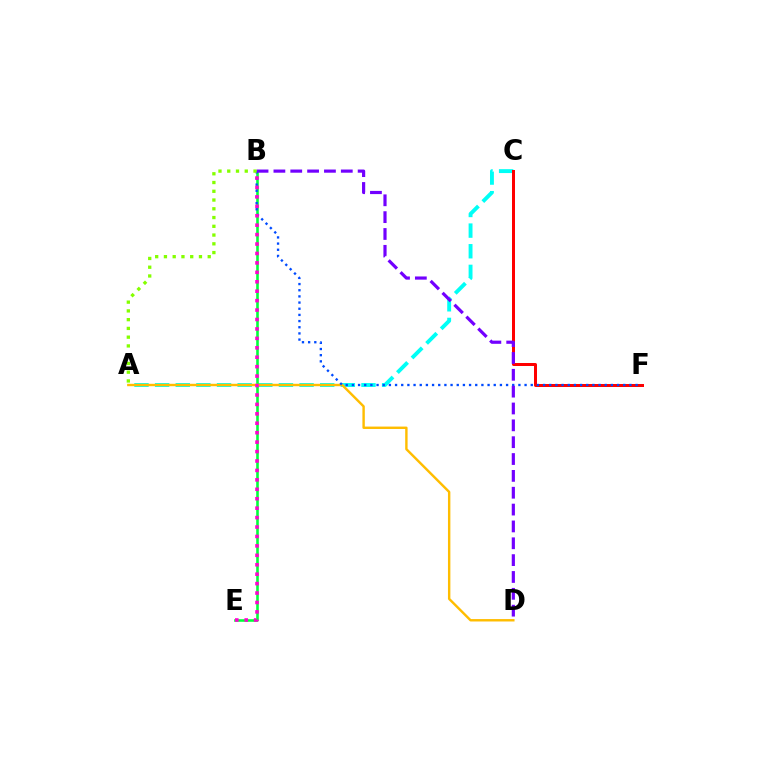{('A', 'C'): [{'color': '#00fff6', 'line_style': 'dashed', 'thickness': 2.8}], ('B', 'E'): [{'color': '#00ff39', 'line_style': 'solid', 'thickness': 1.86}, {'color': '#ff00cf', 'line_style': 'dotted', 'thickness': 2.56}], ('A', 'D'): [{'color': '#ffbd00', 'line_style': 'solid', 'thickness': 1.74}], ('C', 'F'): [{'color': '#ff0000', 'line_style': 'solid', 'thickness': 2.15}], ('B', 'F'): [{'color': '#004bff', 'line_style': 'dotted', 'thickness': 1.68}], ('B', 'D'): [{'color': '#7200ff', 'line_style': 'dashed', 'thickness': 2.29}], ('A', 'B'): [{'color': '#84ff00', 'line_style': 'dotted', 'thickness': 2.38}]}